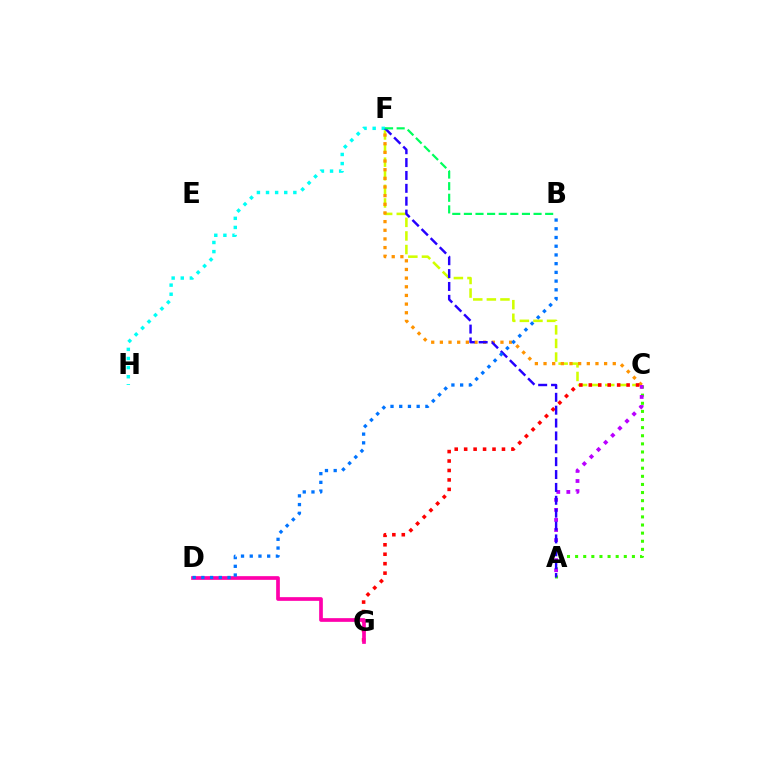{('F', 'H'): [{'color': '#00fff6', 'line_style': 'dotted', 'thickness': 2.48}], ('C', 'F'): [{'color': '#d1ff00', 'line_style': 'dashed', 'thickness': 1.85}, {'color': '#ff9400', 'line_style': 'dotted', 'thickness': 2.35}], ('A', 'C'): [{'color': '#3dff00', 'line_style': 'dotted', 'thickness': 2.2}, {'color': '#b900ff', 'line_style': 'dotted', 'thickness': 2.73}], ('C', 'G'): [{'color': '#ff0000', 'line_style': 'dotted', 'thickness': 2.57}], ('D', 'G'): [{'color': '#ff00ac', 'line_style': 'solid', 'thickness': 2.66}], ('A', 'F'): [{'color': '#2500ff', 'line_style': 'dashed', 'thickness': 1.75}], ('B', 'D'): [{'color': '#0074ff', 'line_style': 'dotted', 'thickness': 2.37}], ('B', 'F'): [{'color': '#00ff5c', 'line_style': 'dashed', 'thickness': 1.58}]}